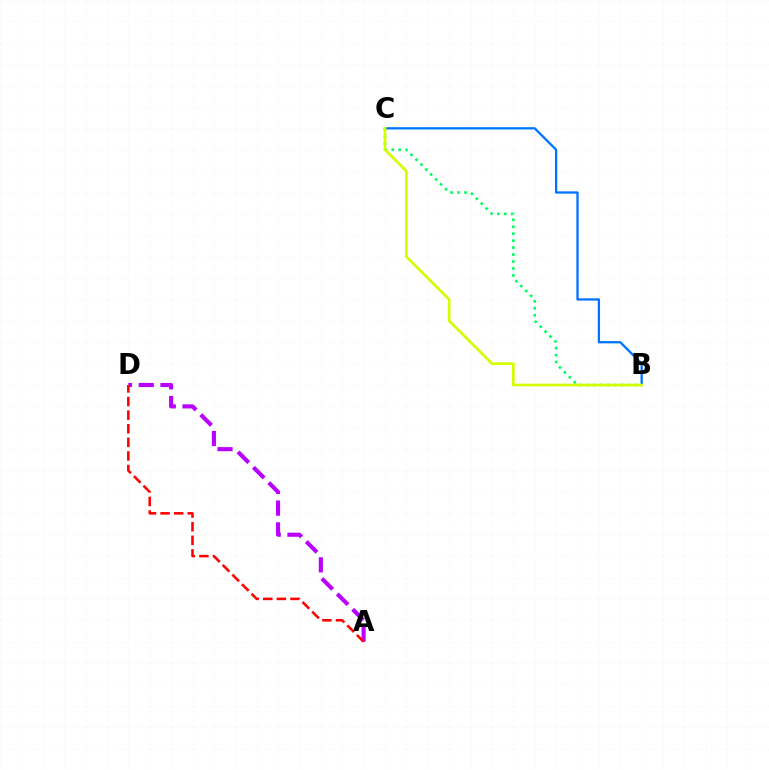{('B', 'C'): [{'color': '#00ff5c', 'line_style': 'dotted', 'thickness': 1.89}, {'color': '#0074ff', 'line_style': 'solid', 'thickness': 1.65}, {'color': '#d1ff00', 'line_style': 'solid', 'thickness': 1.92}], ('A', 'D'): [{'color': '#b900ff', 'line_style': 'dashed', 'thickness': 2.95}, {'color': '#ff0000', 'line_style': 'dashed', 'thickness': 1.85}]}